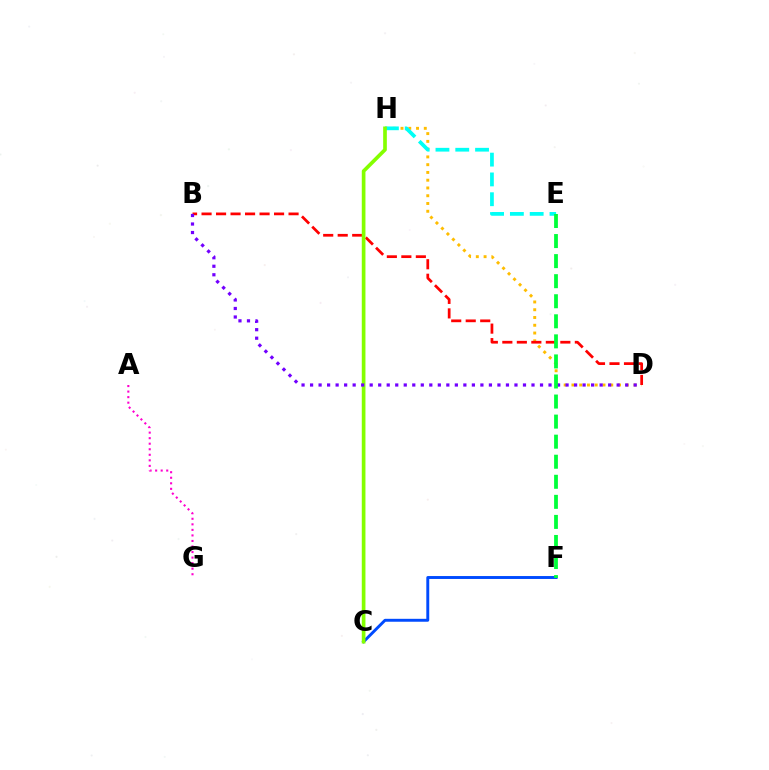{('A', 'G'): [{'color': '#ff00cf', 'line_style': 'dotted', 'thickness': 1.51}], ('C', 'F'): [{'color': '#004bff', 'line_style': 'solid', 'thickness': 2.1}], ('D', 'H'): [{'color': '#ffbd00', 'line_style': 'dotted', 'thickness': 2.11}], ('B', 'D'): [{'color': '#ff0000', 'line_style': 'dashed', 'thickness': 1.97}, {'color': '#7200ff', 'line_style': 'dotted', 'thickness': 2.31}], ('E', 'H'): [{'color': '#00fff6', 'line_style': 'dashed', 'thickness': 2.69}], ('C', 'H'): [{'color': '#84ff00', 'line_style': 'solid', 'thickness': 2.65}], ('E', 'F'): [{'color': '#00ff39', 'line_style': 'dashed', 'thickness': 2.73}]}